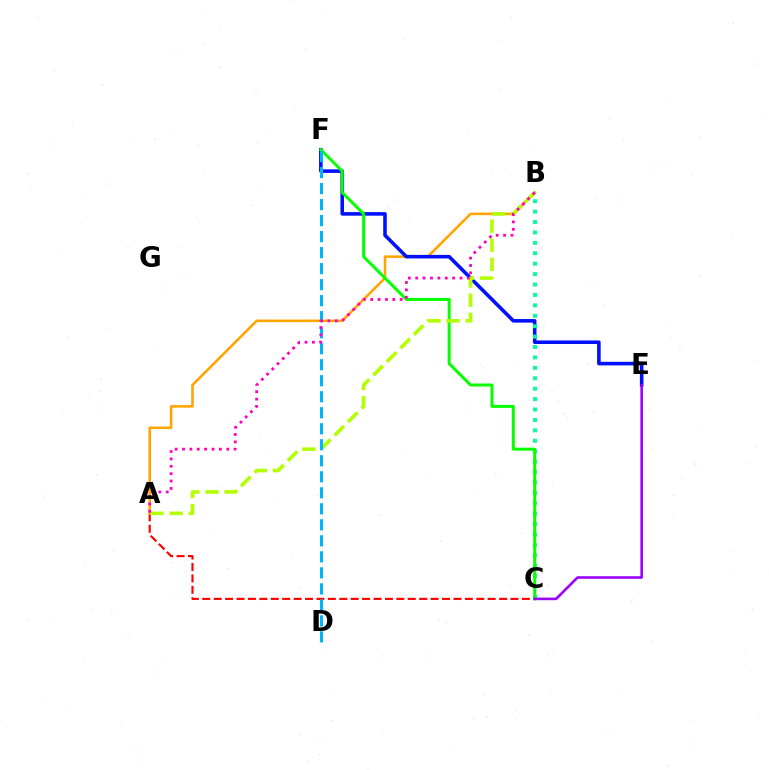{('A', 'C'): [{'color': '#ff0000', 'line_style': 'dashed', 'thickness': 1.55}], ('A', 'B'): [{'color': '#ffa500', 'line_style': 'solid', 'thickness': 1.87}, {'color': '#b3ff00', 'line_style': 'dashed', 'thickness': 2.59}, {'color': '#ff00bd', 'line_style': 'dotted', 'thickness': 2.0}], ('E', 'F'): [{'color': '#0010ff', 'line_style': 'solid', 'thickness': 2.57}], ('B', 'C'): [{'color': '#00ff9d', 'line_style': 'dotted', 'thickness': 2.83}], ('C', 'F'): [{'color': '#08ff00', 'line_style': 'solid', 'thickness': 2.15}], ('C', 'E'): [{'color': '#9b00ff', 'line_style': 'solid', 'thickness': 1.86}], ('D', 'F'): [{'color': '#00b5ff', 'line_style': 'dashed', 'thickness': 2.18}]}